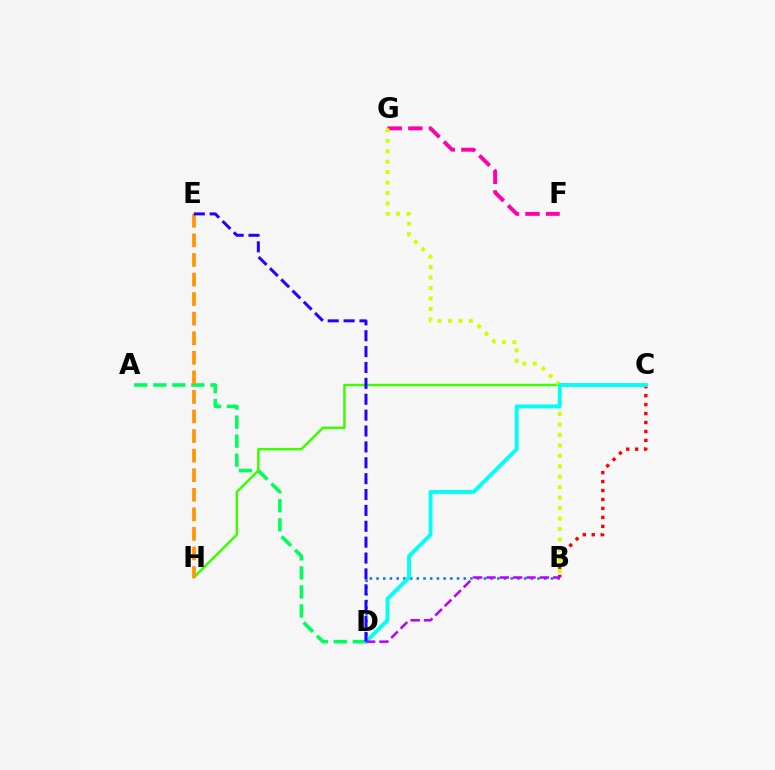{('A', 'D'): [{'color': '#00ff5c', 'line_style': 'dashed', 'thickness': 2.58}], ('C', 'H'): [{'color': '#3dff00', 'line_style': 'solid', 'thickness': 1.79}], ('B', 'C'): [{'color': '#ff0000', 'line_style': 'dotted', 'thickness': 2.43}], ('F', 'G'): [{'color': '#ff00ac', 'line_style': 'dashed', 'thickness': 2.8}], ('E', 'H'): [{'color': '#ff9400', 'line_style': 'dashed', 'thickness': 2.66}], ('B', 'G'): [{'color': '#d1ff00', 'line_style': 'dotted', 'thickness': 2.84}], ('B', 'D'): [{'color': '#0074ff', 'line_style': 'dotted', 'thickness': 1.82}, {'color': '#b900ff', 'line_style': 'dashed', 'thickness': 1.81}], ('C', 'D'): [{'color': '#00fff6', 'line_style': 'solid', 'thickness': 2.77}], ('D', 'E'): [{'color': '#2500ff', 'line_style': 'dashed', 'thickness': 2.16}]}